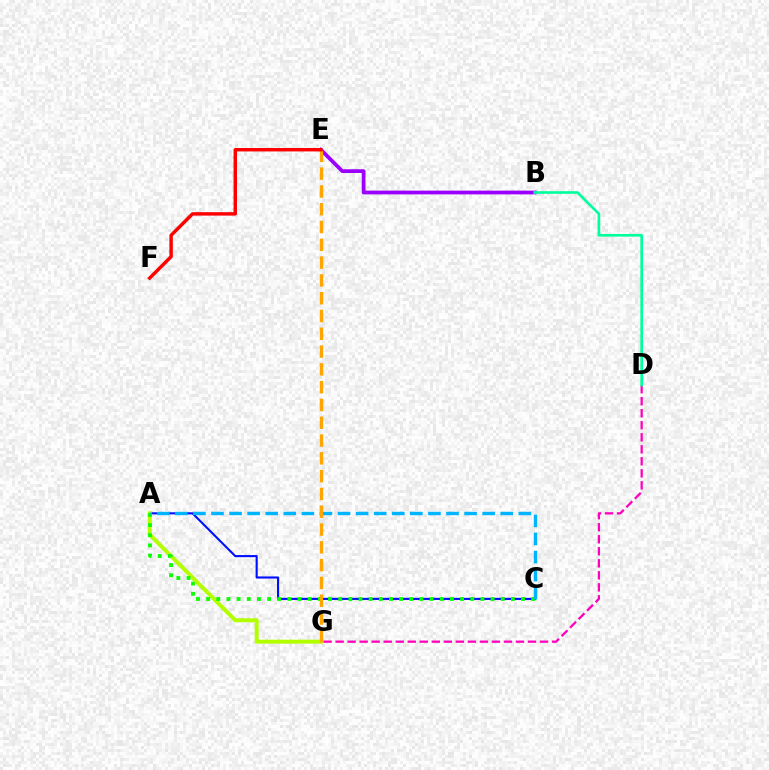{('D', 'G'): [{'color': '#ff00bd', 'line_style': 'dashed', 'thickness': 1.63}], ('A', 'C'): [{'color': '#0010ff', 'line_style': 'solid', 'thickness': 1.52}, {'color': '#08ff00', 'line_style': 'dotted', 'thickness': 2.76}, {'color': '#00b5ff', 'line_style': 'dashed', 'thickness': 2.46}], ('A', 'G'): [{'color': '#b3ff00', 'line_style': 'solid', 'thickness': 2.86}], ('B', 'E'): [{'color': '#9b00ff', 'line_style': 'solid', 'thickness': 2.7}], ('B', 'D'): [{'color': '#00ff9d', 'line_style': 'solid', 'thickness': 1.91}], ('E', 'G'): [{'color': '#ffa500', 'line_style': 'dashed', 'thickness': 2.42}], ('E', 'F'): [{'color': '#ff0000', 'line_style': 'solid', 'thickness': 2.47}]}